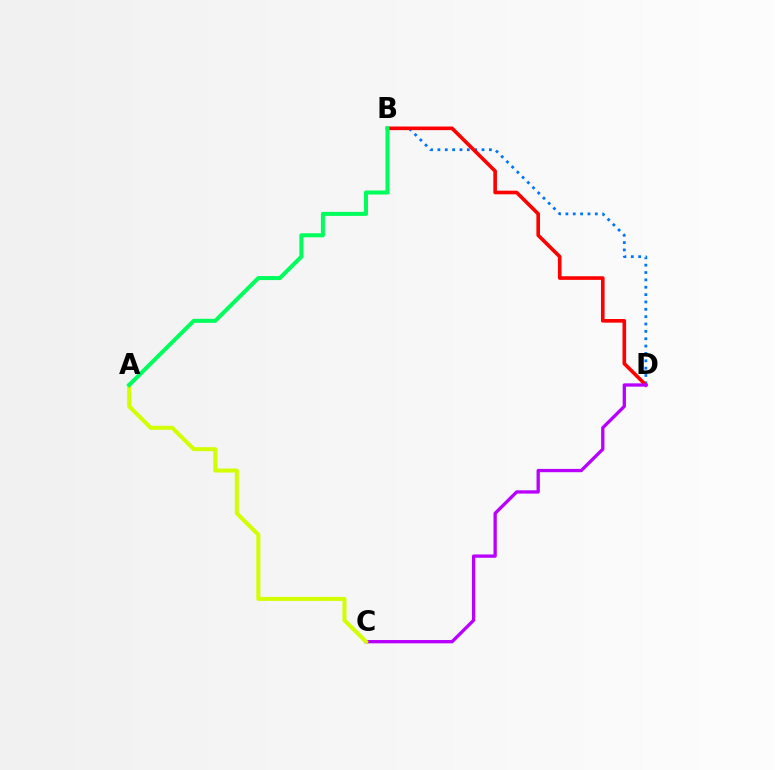{('B', 'D'): [{'color': '#0074ff', 'line_style': 'dotted', 'thickness': 2.0}, {'color': '#ff0000', 'line_style': 'solid', 'thickness': 2.61}], ('C', 'D'): [{'color': '#b900ff', 'line_style': 'solid', 'thickness': 2.38}], ('A', 'C'): [{'color': '#d1ff00', 'line_style': 'solid', 'thickness': 2.9}], ('A', 'B'): [{'color': '#00ff5c', 'line_style': 'solid', 'thickness': 2.91}]}